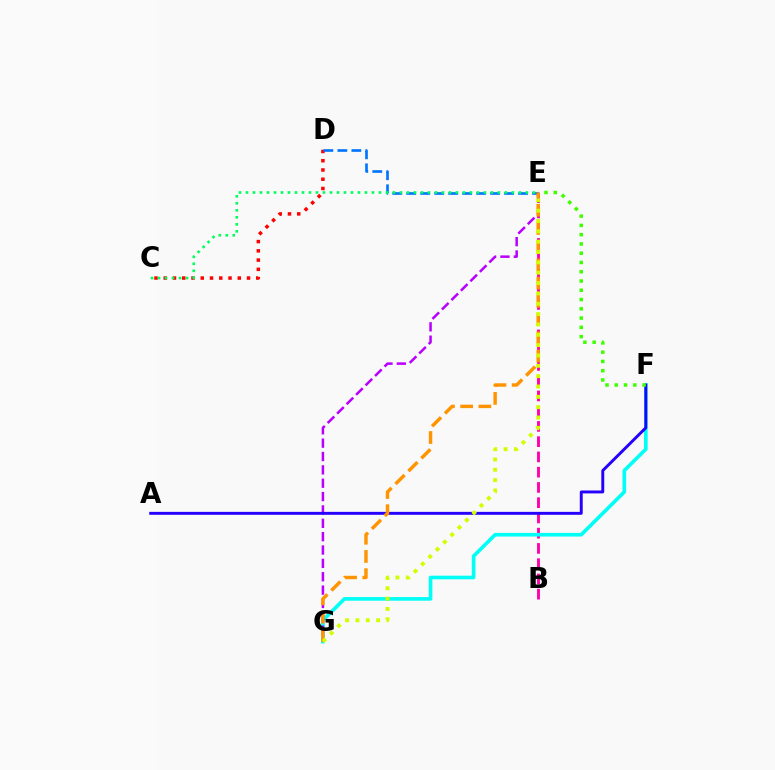{('B', 'E'): [{'color': '#ff00ac', 'line_style': 'dashed', 'thickness': 2.07}], ('F', 'G'): [{'color': '#00fff6', 'line_style': 'solid', 'thickness': 2.62}], ('C', 'D'): [{'color': '#ff0000', 'line_style': 'dotted', 'thickness': 2.51}], ('D', 'E'): [{'color': '#0074ff', 'line_style': 'dashed', 'thickness': 1.9}], ('E', 'G'): [{'color': '#b900ff', 'line_style': 'dashed', 'thickness': 1.81}, {'color': '#ff9400', 'line_style': 'dashed', 'thickness': 2.48}, {'color': '#d1ff00', 'line_style': 'dotted', 'thickness': 2.81}], ('A', 'F'): [{'color': '#2500ff', 'line_style': 'solid', 'thickness': 2.11}], ('C', 'E'): [{'color': '#00ff5c', 'line_style': 'dotted', 'thickness': 1.9}], ('E', 'F'): [{'color': '#3dff00', 'line_style': 'dotted', 'thickness': 2.52}]}